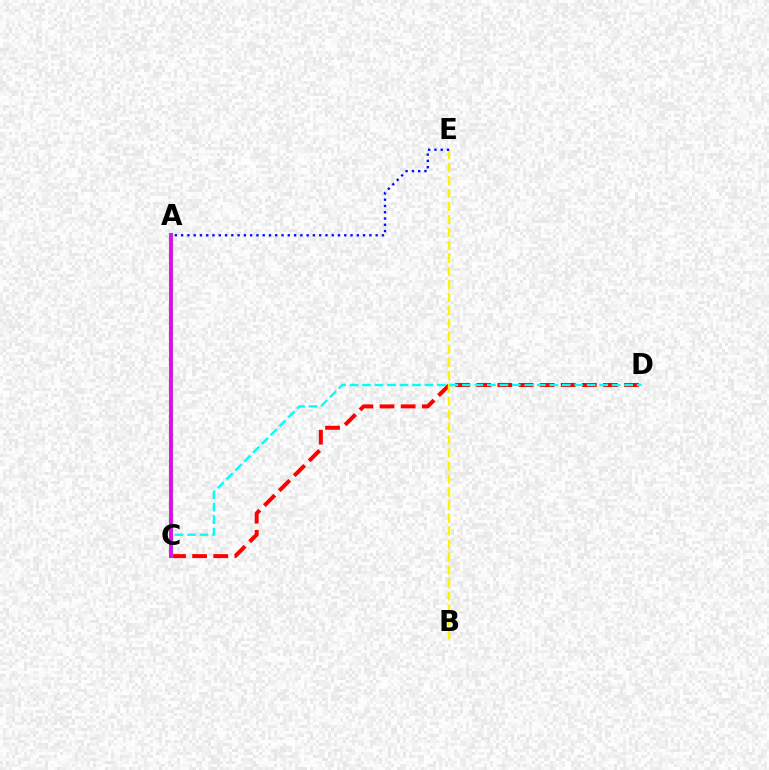{('C', 'D'): [{'color': '#ff0000', 'line_style': 'dashed', 'thickness': 2.87}, {'color': '#00fff6', 'line_style': 'dashed', 'thickness': 1.7}], ('B', 'E'): [{'color': '#fcf500', 'line_style': 'dashed', 'thickness': 1.76}], ('A', 'C'): [{'color': '#08ff00', 'line_style': 'solid', 'thickness': 3.0}, {'color': '#ee00ff', 'line_style': 'solid', 'thickness': 2.61}], ('A', 'E'): [{'color': '#0010ff', 'line_style': 'dotted', 'thickness': 1.71}]}